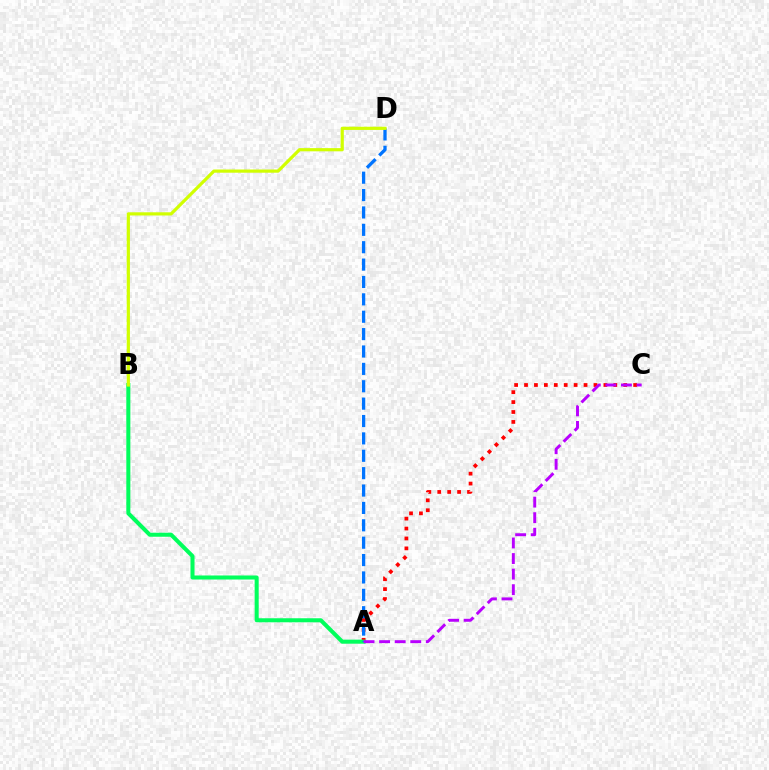{('A', 'C'): [{'color': '#ff0000', 'line_style': 'dotted', 'thickness': 2.7}, {'color': '#b900ff', 'line_style': 'dashed', 'thickness': 2.11}], ('A', 'B'): [{'color': '#00ff5c', 'line_style': 'solid', 'thickness': 2.91}], ('A', 'D'): [{'color': '#0074ff', 'line_style': 'dashed', 'thickness': 2.36}], ('B', 'D'): [{'color': '#d1ff00', 'line_style': 'solid', 'thickness': 2.3}]}